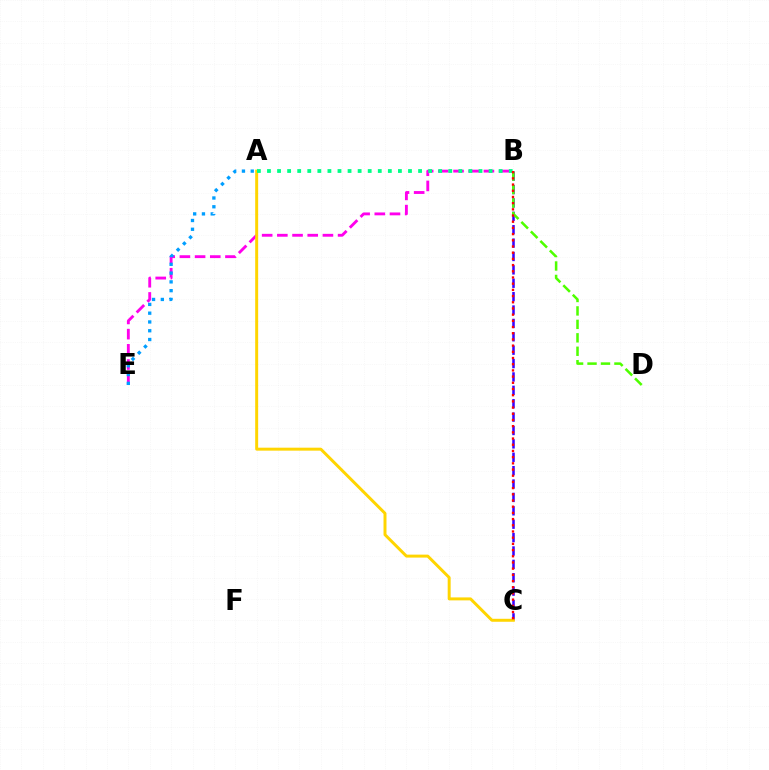{('B', 'C'): [{'color': '#3700ff', 'line_style': 'dashed', 'thickness': 1.82}, {'color': '#ff0000', 'line_style': 'dotted', 'thickness': 1.68}], ('B', 'E'): [{'color': '#ff00ed', 'line_style': 'dashed', 'thickness': 2.06}], ('A', 'C'): [{'color': '#ffd500', 'line_style': 'solid', 'thickness': 2.14}], ('B', 'D'): [{'color': '#4fff00', 'line_style': 'dashed', 'thickness': 1.83}], ('A', 'B'): [{'color': '#00ff86', 'line_style': 'dotted', 'thickness': 2.74}], ('A', 'E'): [{'color': '#009eff', 'line_style': 'dotted', 'thickness': 2.39}]}